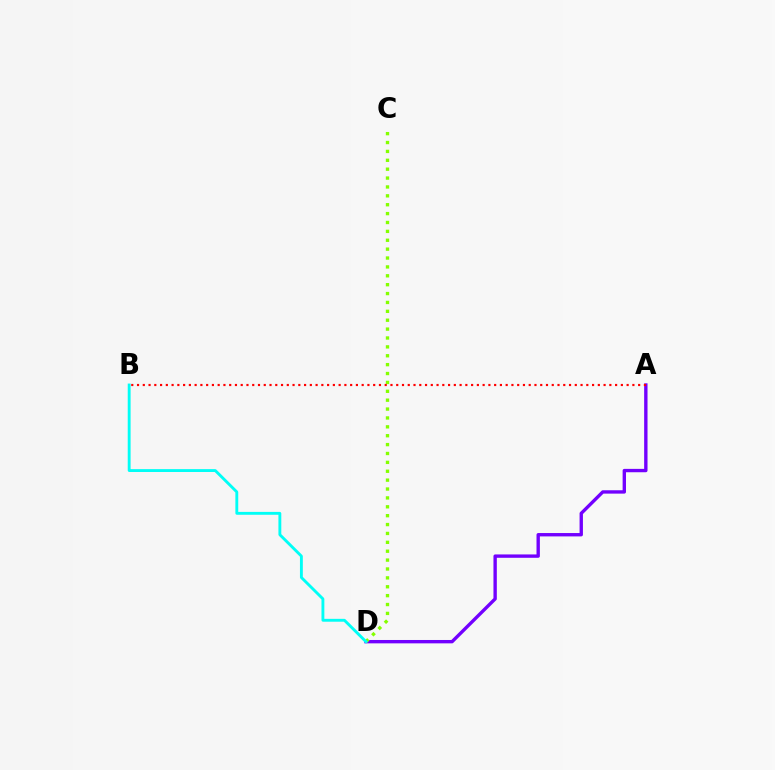{('A', 'D'): [{'color': '#7200ff', 'line_style': 'solid', 'thickness': 2.42}], ('C', 'D'): [{'color': '#84ff00', 'line_style': 'dotted', 'thickness': 2.41}], ('B', 'D'): [{'color': '#00fff6', 'line_style': 'solid', 'thickness': 2.07}], ('A', 'B'): [{'color': '#ff0000', 'line_style': 'dotted', 'thickness': 1.56}]}